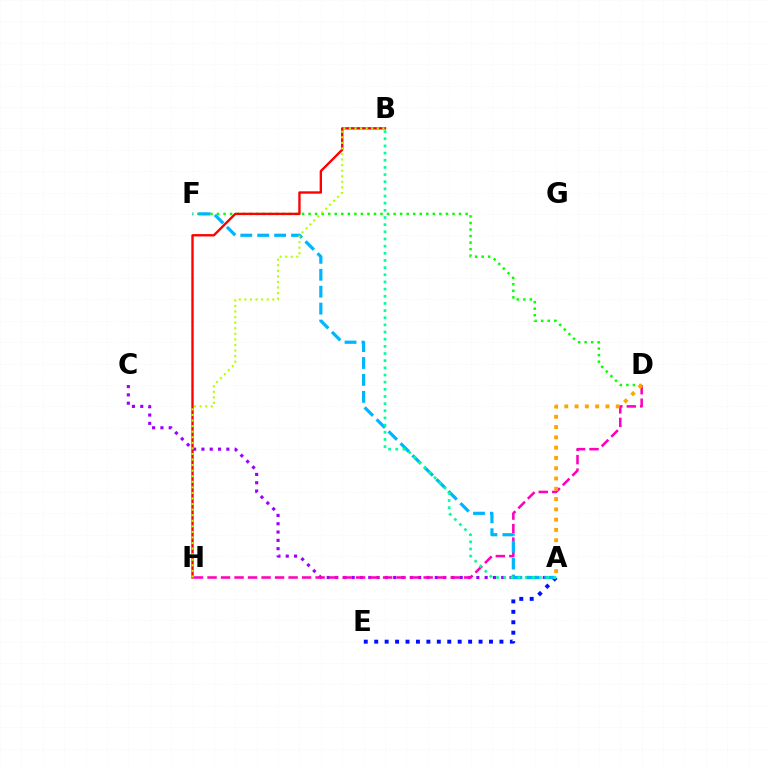{('A', 'C'): [{'color': '#9b00ff', 'line_style': 'dotted', 'thickness': 2.26}], ('D', 'F'): [{'color': '#08ff00', 'line_style': 'dotted', 'thickness': 1.78}], ('A', 'E'): [{'color': '#0010ff', 'line_style': 'dotted', 'thickness': 2.84}], ('B', 'H'): [{'color': '#ff0000', 'line_style': 'solid', 'thickness': 1.7}, {'color': '#b3ff00', 'line_style': 'dotted', 'thickness': 1.51}], ('D', 'H'): [{'color': '#ff00bd', 'line_style': 'dashed', 'thickness': 1.83}], ('A', 'F'): [{'color': '#00b5ff', 'line_style': 'dashed', 'thickness': 2.3}], ('A', 'B'): [{'color': '#00ff9d', 'line_style': 'dotted', 'thickness': 1.94}], ('A', 'D'): [{'color': '#ffa500', 'line_style': 'dotted', 'thickness': 2.79}]}